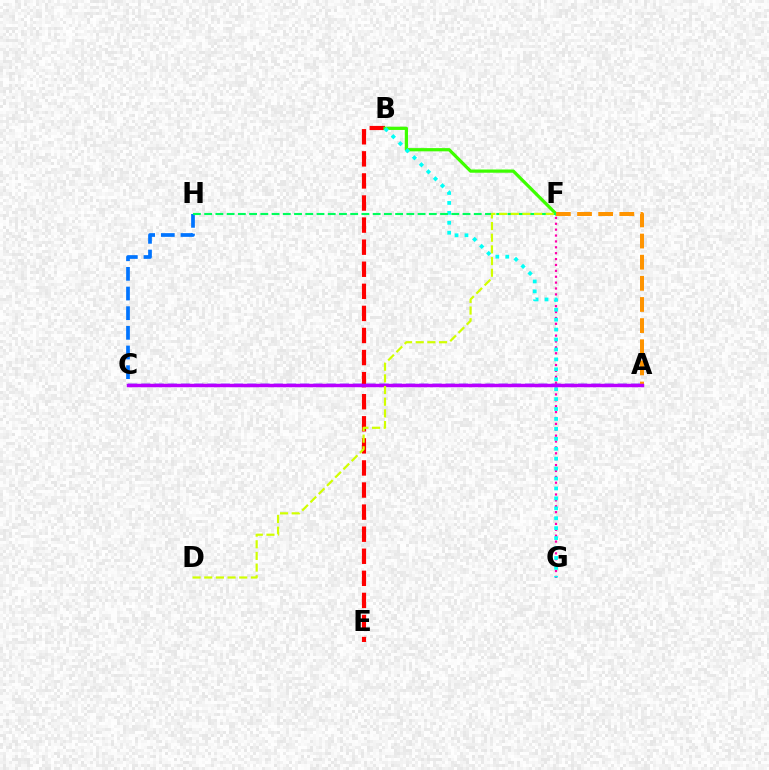{('B', 'E'): [{'color': '#ff0000', 'line_style': 'dashed', 'thickness': 3.0}], ('F', 'G'): [{'color': '#ff00ac', 'line_style': 'dotted', 'thickness': 1.6}], ('B', 'F'): [{'color': '#3dff00', 'line_style': 'solid', 'thickness': 2.32}], ('B', 'G'): [{'color': '#00fff6', 'line_style': 'dotted', 'thickness': 2.7}], ('A', 'C'): [{'color': '#2500ff', 'line_style': 'dashed', 'thickness': 1.8}, {'color': '#b900ff', 'line_style': 'solid', 'thickness': 2.49}], ('A', 'F'): [{'color': '#ff9400', 'line_style': 'dashed', 'thickness': 2.87}], ('C', 'H'): [{'color': '#0074ff', 'line_style': 'dashed', 'thickness': 2.67}], ('F', 'H'): [{'color': '#00ff5c', 'line_style': 'dashed', 'thickness': 1.53}], ('D', 'F'): [{'color': '#d1ff00', 'line_style': 'dashed', 'thickness': 1.58}]}